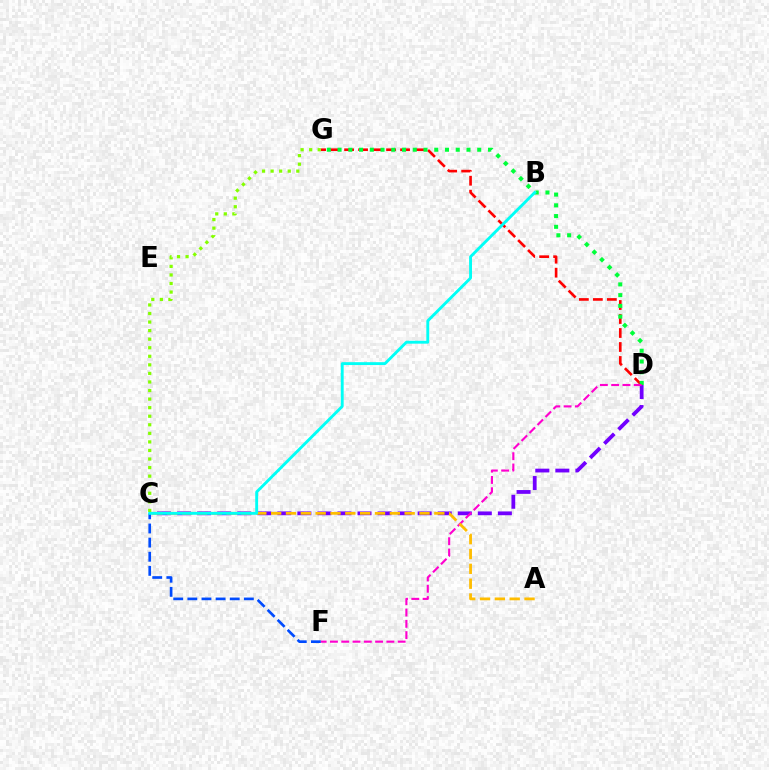{('D', 'G'): [{'color': '#ff0000', 'line_style': 'dashed', 'thickness': 1.9}, {'color': '#00ff39', 'line_style': 'dotted', 'thickness': 2.92}], ('C', 'D'): [{'color': '#7200ff', 'line_style': 'dashed', 'thickness': 2.72}], ('C', 'F'): [{'color': '#004bff', 'line_style': 'dashed', 'thickness': 1.92}], ('D', 'F'): [{'color': '#ff00cf', 'line_style': 'dashed', 'thickness': 1.53}], ('A', 'C'): [{'color': '#ffbd00', 'line_style': 'dashed', 'thickness': 2.02}], ('C', 'G'): [{'color': '#84ff00', 'line_style': 'dotted', 'thickness': 2.33}], ('B', 'C'): [{'color': '#00fff6', 'line_style': 'solid', 'thickness': 2.07}]}